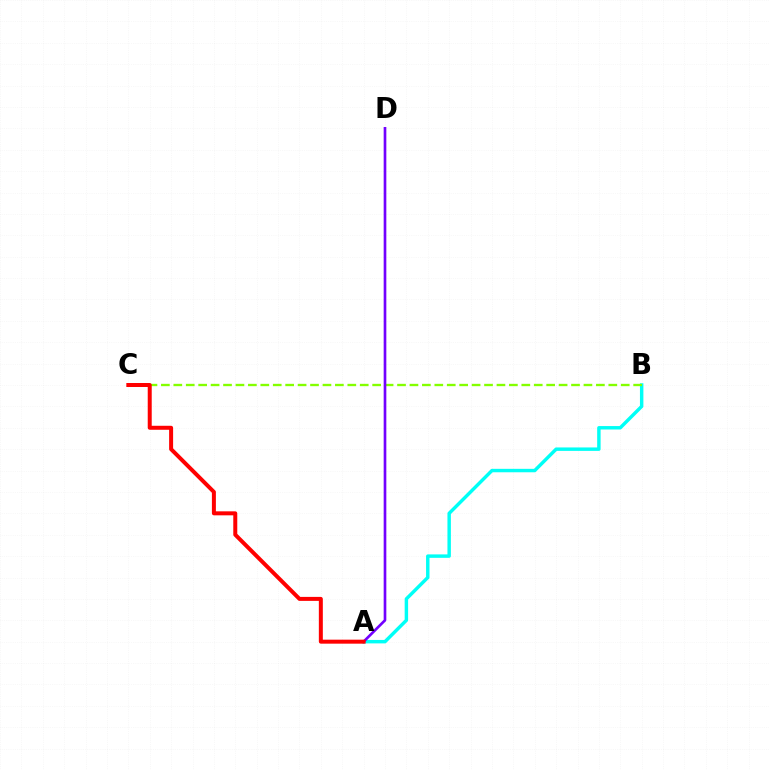{('A', 'B'): [{'color': '#00fff6', 'line_style': 'solid', 'thickness': 2.48}], ('B', 'C'): [{'color': '#84ff00', 'line_style': 'dashed', 'thickness': 1.69}], ('A', 'D'): [{'color': '#7200ff', 'line_style': 'solid', 'thickness': 1.92}], ('A', 'C'): [{'color': '#ff0000', 'line_style': 'solid', 'thickness': 2.87}]}